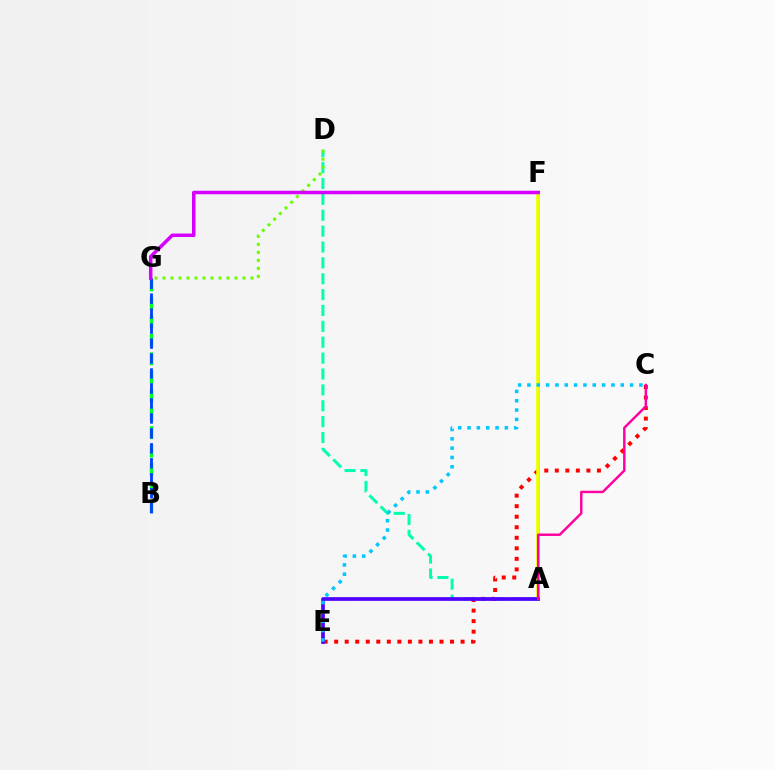{('B', 'G'): [{'color': '#00ff27', 'line_style': 'dashed', 'thickness': 2.51}, {'color': '#003fff', 'line_style': 'dashed', 'thickness': 2.03}], ('A', 'F'): [{'color': '#ff8800', 'line_style': 'solid', 'thickness': 2.03}, {'color': '#eeff00', 'line_style': 'solid', 'thickness': 2.64}], ('C', 'E'): [{'color': '#ff0000', 'line_style': 'dotted', 'thickness': 2.86}, {'color': '#00c7ff', 'line_style': 'dotted', 'thickness': 2.54}], ('A', 'D'): [{'color': '#00ffaf', 'line_style': 'dashed', 'thickness': 2.16}], ('D', 'G'): [{'color': '#66ff00', 'line_style': 'dotted', 'thickness': 2.17}], ('F', 'G'): [{'color': '#d600ff', 'line_style': 'solid', 'thickness': 2.52}], ('A', 'E'): [{'color': '#4f00ff', 'line_style': 'solid', 'thickness': 2.67}], ('A', 'C'): [{'color': '#ff00a0', 'line_style': 'solid', 'thickness': 1.76}]}